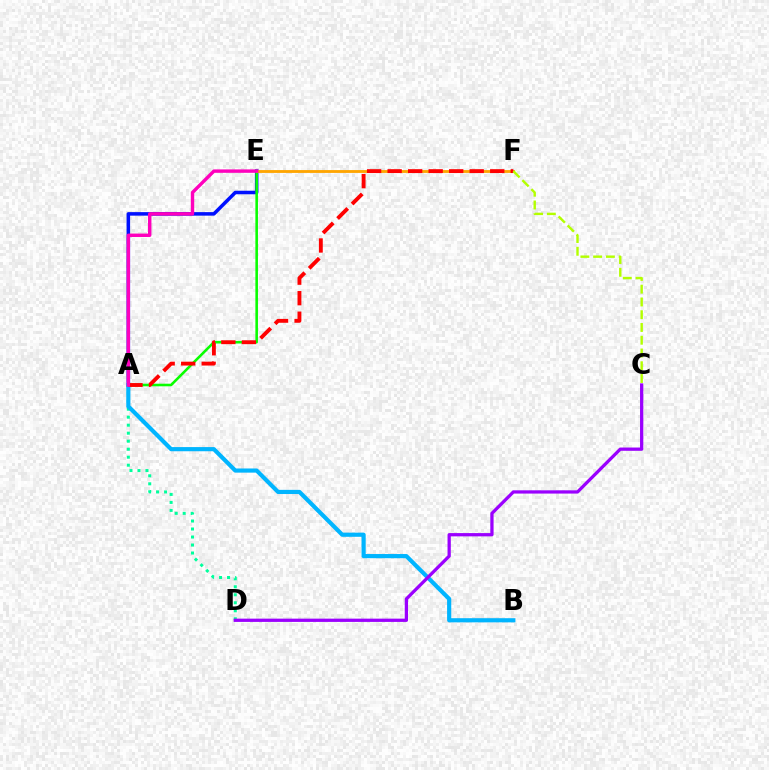{('A', 'E'): [{'color': '#0010ff', 'line_style': 'solid', 'thickness': 2.54}, {'color': '#08ff00', 'line_style': 'solid', 'thickness': 1.86}, {'color': '#ff00bd', 'line_style': 'solid', 'thickness': 2.46}], ('A', 'D'): [{'color': '#00ff9d', 'line_style': 'dotted', 'thickness': 2.17}], ('E', 'F'): [{'color': '#ffa500', 'line_style': 'solid', 'thickness': 2.04}], ('A', 'B'): [{'color': '#00b5ff', 'line_style': 'solid', 'thickness': 2.99}], ('C', 'D'): [{'color': '#9b00ff', 'line_style': 'solid', 'thickness': 2.35}], ('A', 'F'): [{'color': '#ff0000', 'line_style': 'dashed', 'thickness': 2.79}], ('C', 'F'): [{'color': '#b3ff00', 'line_style': 'dashed', 'thickness': 1.73}]}